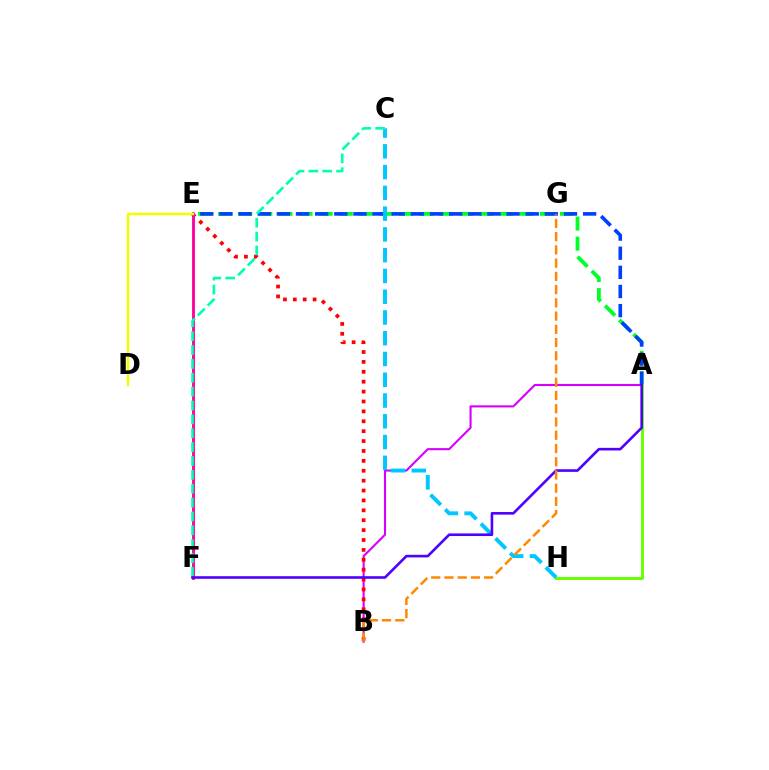{('A', 'E'): [{'color': '#00ff27', 'line_style': 'dashed', 'thickness': 2.73}, {'color': '#003fff', 'line_style': 'dashed', 'thickness': 2.6}], ('A', 'B'): [{'color': '#d600ff', 'line_style': 'solid', 'thickness': 1.52}], ('B', 'E'): [{'color': '#ff0000', 'line_style': 'dotted', 'thickness': 2.69}], ('E', 'F'): [{'color': '#ff00a0', 'line_style': 'solid', 'thickness': 2.06}], ('A', 'H'): [{'color': '#66ff00', 'line_style': 'solid', 'thickness': 2.1}], ('C', 'H'): [{'color': '#00c7ff', 'line_style': 'dashed', 'thickness': 2.82}], ('C', 'F'): [{'color': '#00ffaf', 'line_style': 'dashed', 'thickness': 1.88}], ('A', 'F'): [{'color': '#4f00ff', 'line_style': 'solid', 'thickness': 1.88}], ('B', 'G'): [{'color': '#ff8800', 'line_style': 'dashed', 'thickness': 1.8}], ('D', 'E'): [{'color': '#eeff00', 'line_style': 'solid', 'thickness': 1.8}]}